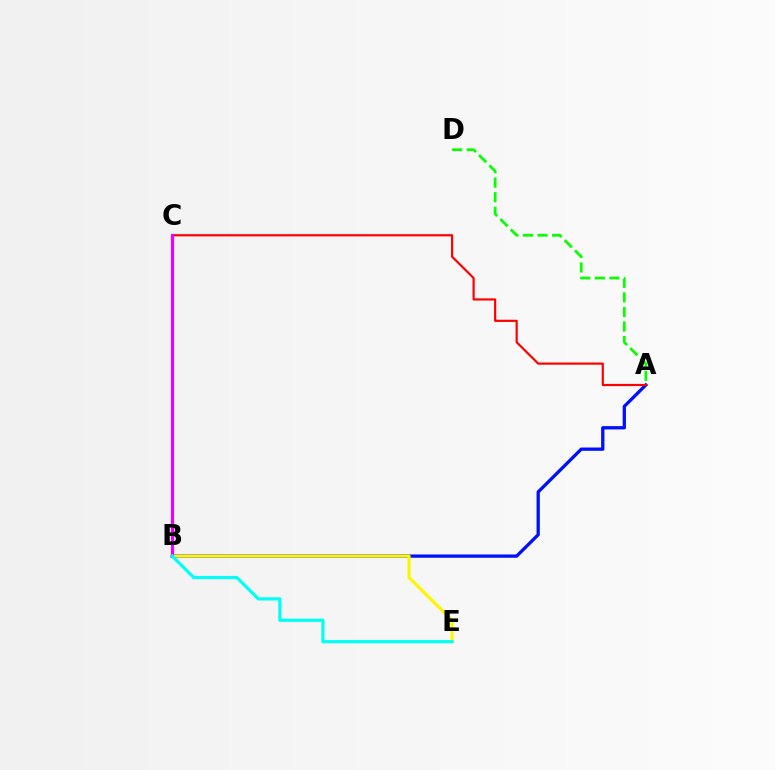{('A', 'B'): [{'color': '#0010ff', 'line_style': 'solid', 'thickness': 2.37}], ('A', 'C'): [{'color': '#ff0000', 'line_style': 'solid', 'thickness': 1.58}], ('B', 'E'): [{'color': '#fcf500', 'line_style': 'solid', 'thickness': 2.27}, {'color': '#00fff6', 'line_style': 'solid', 'thickness': 2.3}], ('A', 'D'): [{'color': '#08ff00', 'line_style': 'dashed', 'thickness': 1.98}], ('B', 'C'): [{'color': '#ee00ff', 'line_style': 'solid', 'thickness': 2.28}]}